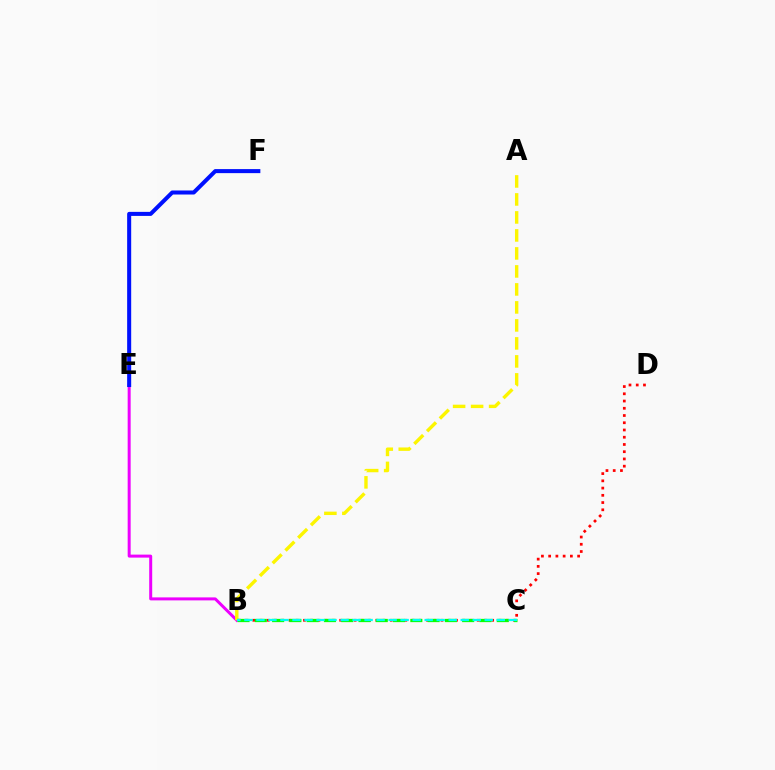{('B', 'E'): [{'color': '#ee00ff', 'line_style': 'solid', 'thickness': 2.16}], ('B', 'D'): [{'color': '#ff0000', 'line_style': 'dotted', 'thickness': 1.97}], ('A', 'B'): [{'color': '#fcf500', 'line_style': 'dashed', 'thickness': 2.44}], ('B', 'C'): [{'color': '#08ff00', 'line_style': 'dashed', 'thickness': 2.35}, {'color': '#00fff6', 'line_style': 'dashed', 'thickness': 1.63}], ('E', 'F'): [{'color': '#0010ff', 'line_style': 'solid', 'thickness': 2.91}]}